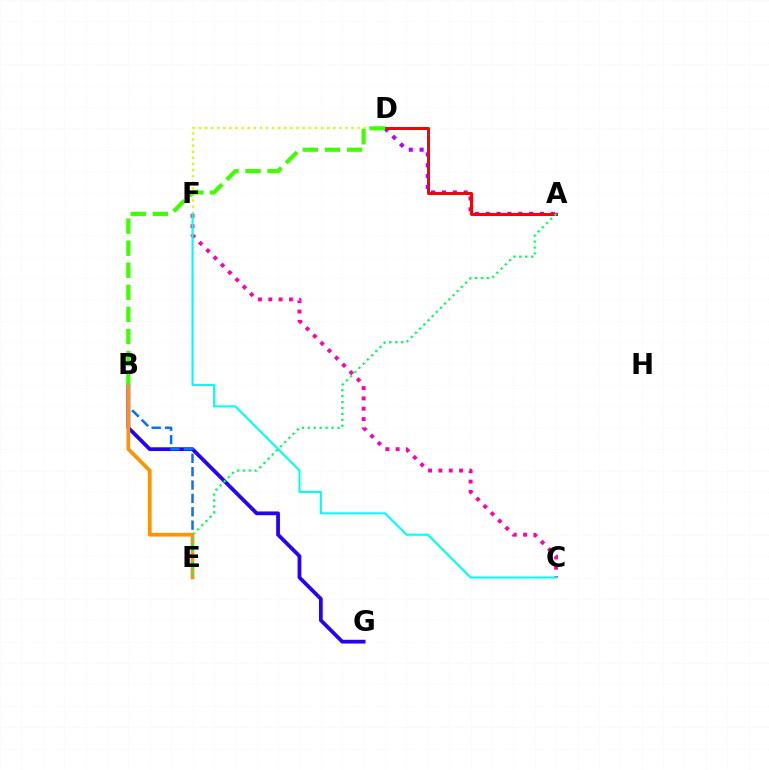{('B', 'G'): [{'color': '#2500ff', 'line_style': 'solid', 'thickness': 2.71}], ('A', 'D'): [{'color': '#b900ff', 'line_style': 'dotted', 'thickness': 2.95}, {'color': '#ff0000', 'line_style': 'solid', 'thickness': 2.17}], ('B', 'E'): [{'color': '#0074ff', 'line_style': 'dashed', 'thickness': 1.82}, {'color': '#ff9400', 'line_style': 'solid', 'thickness': 2.68}], ('C', 'F'): [{'color': '#ff00ac', 'line_style': 'dotted', 'thickness': 2.8}, {'color': '#00fff6', 'line_style': 'solid', 'thickness': 1.51}], ('D', 'F'): [{'color': '#d1ff00', 'line_style': 'dotted', 'thickness': 1.66}], ('B', 'D'): [{'color': '#3dff00', 'line_style': 'dashed', 'thickness': 3.0}], ('A', 'E'): [{'color': '#00ff5c', 'line_style': 'dotted', 'thickness': 1.61}]}